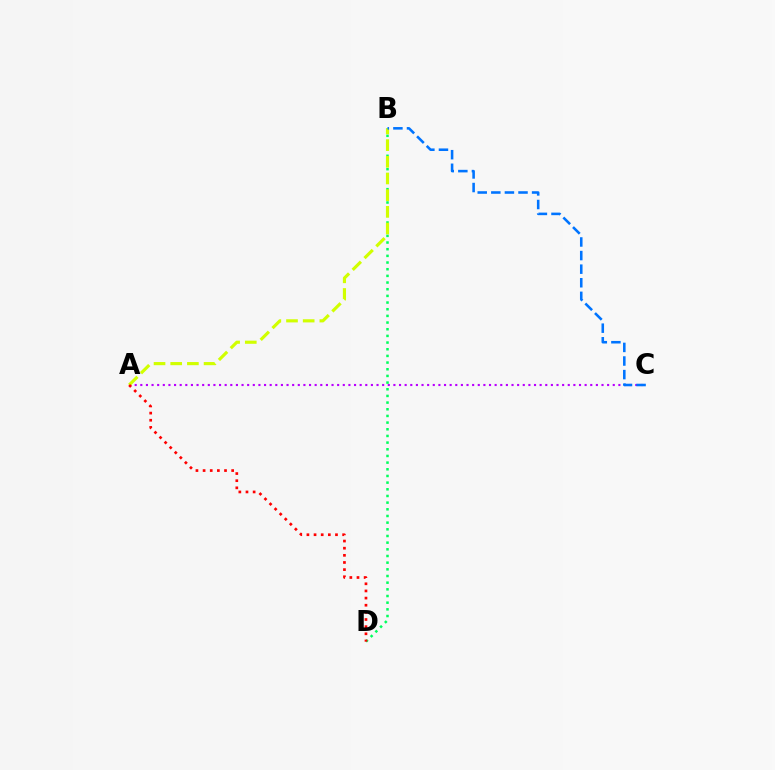{('A', 'C'): [{'color': '#b900ff', 'line_style': 'dotted', 'thickness': 1.53}], ('B', 'D'): [{'color': '#00ff5c', 'line_style': 'dotted', 'thickness': 1.81}], ('A', 'B'): [{'color': '#d1ff00', 'line_style': 'dashed', 'thickness': 2.27}], ('B', 'C'): [{'color': '#0074ff', 'line_style': 'dashed', 'thickness': 1.85}], ('A', 'D'): [{'color': '#ff0000', 'line_style': 'dotted', 'thickness': 1.94}]}